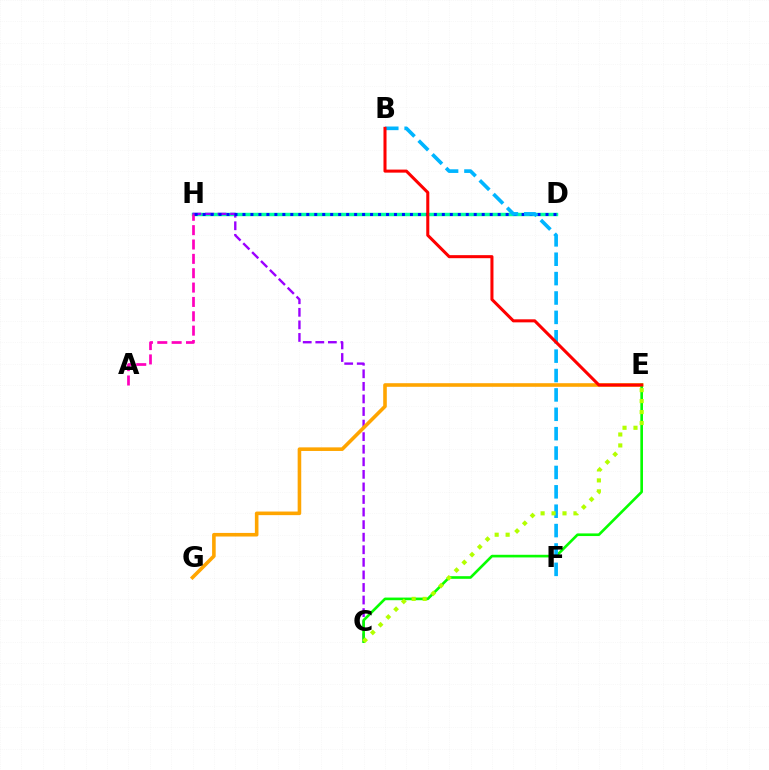{('D', 'H'): [{'color': '#00ff9d', 'line_style': 'solid', 'thickness': 2.47}, {'color': '#0010ff', 'line_style': 'dotted', 'thickness': 2.17}], ('C', 'H'): [{'color': '#9b00ff', 'line_style': 'dashed', 'thickness': 1.71}], ('A', 'H'): [{'color': '#ff00bd', 'line_style': 'dashed', 'thickness': 1.95}], ('E', 'G'): [{'color': '#ffa500', 'line_style': 'solid', 'thickness': 2.59}], ('C', 'E'): [{'color': '#08ff00', 'line_style': 'solid', 'thickness': 1.9}, {'color': '#b3ff00', 'line_style': 'dotted', 'thickness': 2.98}], ('B', 'F'): [{'color': '#00b5ff', 'line_style': 'dashed', 'thickness': 2.63}], ('B', 'E'): [{'color': '#ff0000', 'line_style': 'solid', 'thickness': 2.19}]}